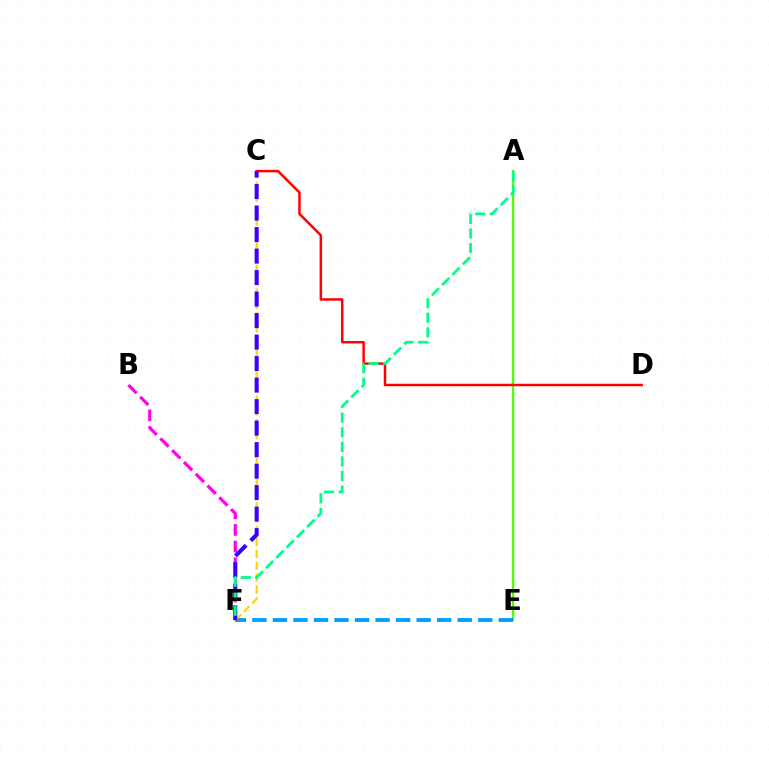{('A', 'E'): [{'color': '#4fff00', 'line_style': 'solid', 'thickness': 1.7}], ('E', 'F'): [{'color': '#009eff', 'line_style': 'dashed', 'thickness': 2.79}], ('C', 'F'): [{'color': '#ffd500', 'line_style': 'dashed', 'thickness': 1.61}, {'color': '#3700ff', 'line_style': 'dashed', 'thickness': 2.92}], ('C', 'D'): [{'color': '#ff0000', 'line_style': 'solid', 'thickness': 1.78}], ('B', 'F'): [{'color': '#ff00ed', 'line_style': 'dashed', 'thickness': 2.26}], ('A', 'F'): [{'color': '#00ff86', 'line_style': 'dashed', 'thickness': 1.98}]}